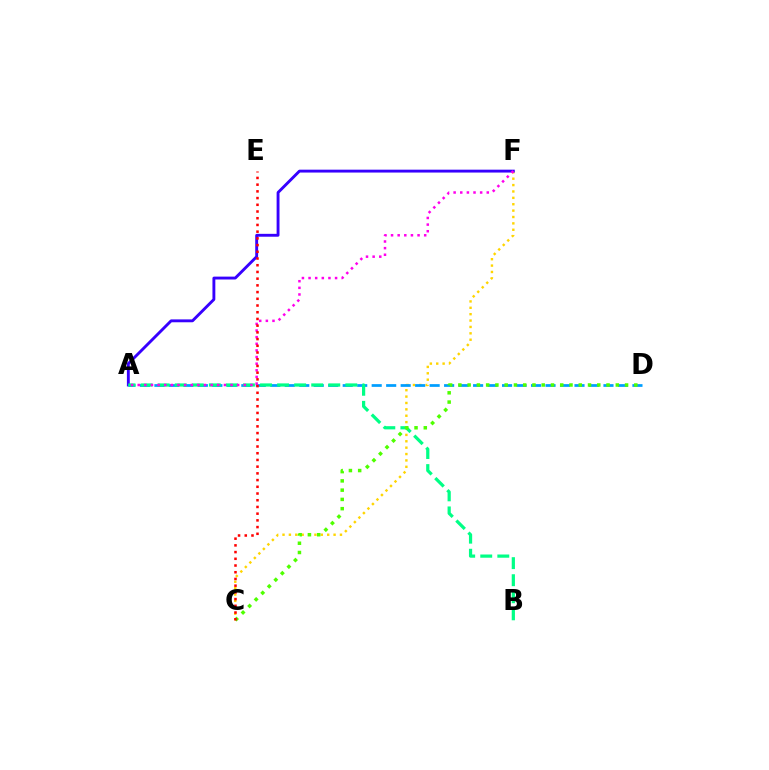{('C', 'F'): [{'color': '#ffd500', 'line_style': 'dotted', 'thickness': 1.73}], ('A', 'F'): [{'color': '#3700ff', 'line_style': 'solid', 'thickness': 2.07}, {'color': '#ff00ed', 'line_style': 'dotted', 'thickness': 1.8}], ('A', 'D'): [{'color': '#009eff', 'line_style': 'dashed', 'thickness': 1.97}], ('A', 'B'): [{'color': '#00ff86', 'line_style': 'dashed', 'thickness': 2.32}], ('C', 'D'): [{'color': '#4fff00', 'line_style': 'dotted', 'thickness': 2.52}], ('C', 'E'): [{'color': '#ff0000', 'line_style': 'dotted', 'thickness': 1.82}]}